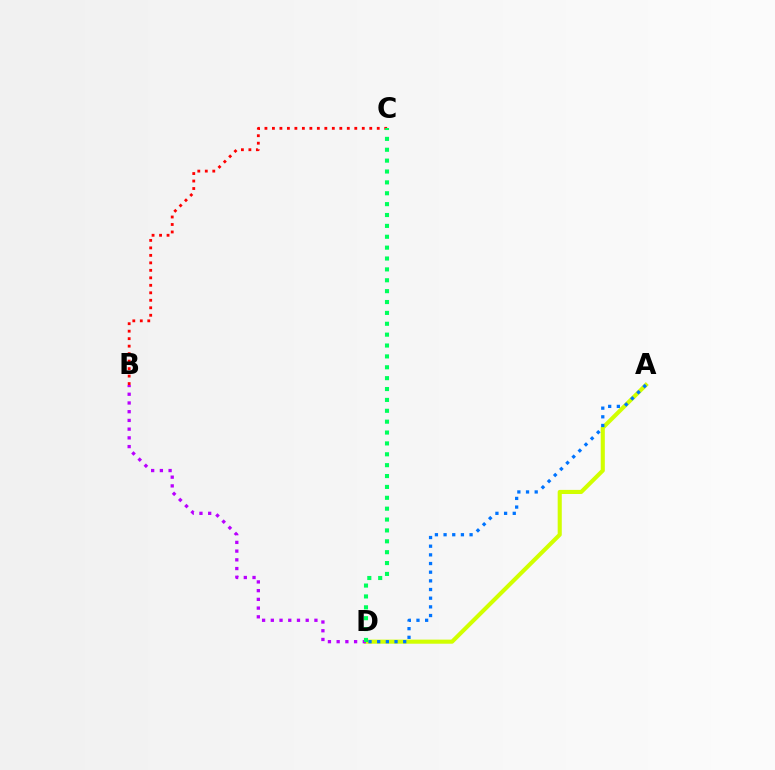{('B', 'C'): [{'color': '#ff0000', 'line_style': 'dotted', 'thickness': 2.03}], ('A', 'D'): [{'color': '#d1ff00', 'line_style': 'solid', 'thickness': 2.95}, {'color': '#0074ff', 'line_style': 'dotted', 'thickness': 2.35}], ('B', 'D'): [{'color': '#b900ff', 'line_style': 'dotted', 'thickness': 2.37}], ('C', 'D'): [{'color': '#00ff5c', 'line_style': 'dotted', 'thickness': 2.96}]}